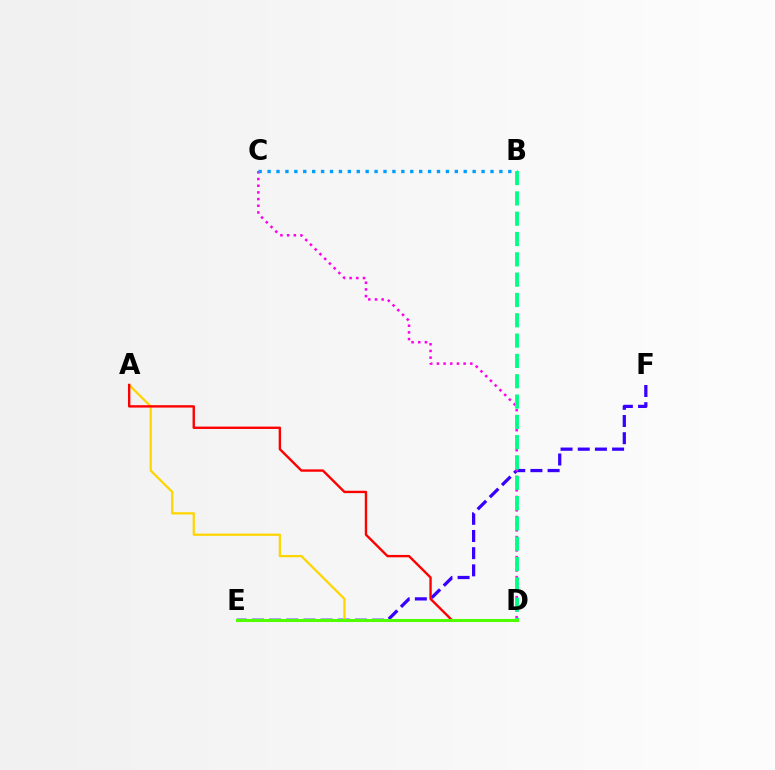{('E', 'F'): [{'color': '#3700ff', 'line_style': 'dashed', 'thickness': 2.33}], ('A', 'D'): [{'color': '#ffd500', 'line_style': 'solid', 'thickness': 1.62}, {'color': '#ff0000', 'line_style': 'solid', 'thickness': 1.71}], ('C', 'D'): [{'color': '#ff00ed', 'line_style': 'dotted', 'thickness': 1.81}], ('B', 'C'): [{'color': '#009eff', 'line_style': 'dotted', 'thickness': 2.42}], ('B', 'D'): [{'color': '#00ff86', 'line_style': 'dashed', 'thickness': 2.76}], ('D', 'E'): [{'color': '#4fff00', 'line_style': 'solid', 'thickness': 2.2}]}